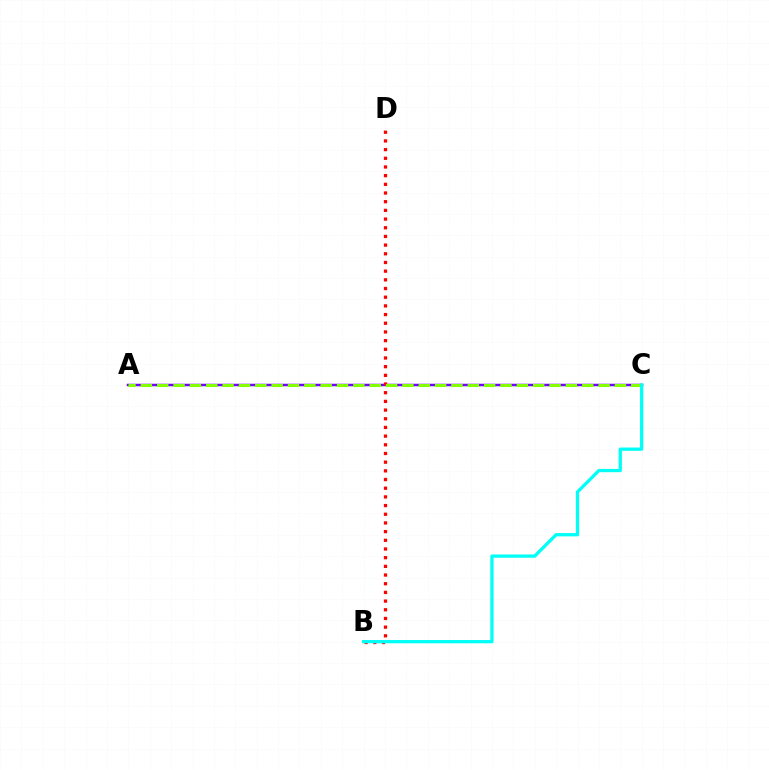{('A', 'C'): [{'color': '#7200ff', 'line_style': 'solid', 'thickness': 1.79}, {'color': '#84ff00', 'line_style': 'dashed', 'thickness': 2.22}], ('B', 'D'): [{'color': '#ff0000', 'line_style': 'dotted', 'thickness': 2.36}], ('B', 'C'): [{'color': '#00fff6', 'line_style': 'solid', 'thickness': 2.36}]}